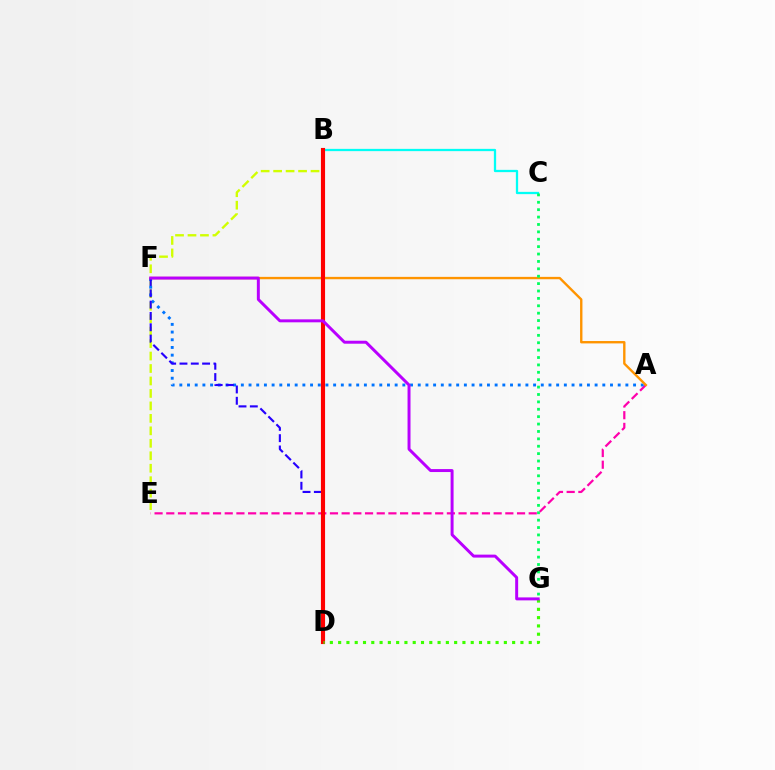{('A', 'E'): [{'color': '#ff00ac', 'line_style': 'dashed', 'thickness': 1.59}], ('B', 'E'): [{'color': '#d1ff00', 'line_style': 'dashed', 'thickness': 1.69}], ('A', 'F'): [{'color': '#0074ff', 'line_style': 'dotted', 'thickness': 2.09}, {'color': '#ff9400', 'line_style': 'solid', 'thickness': 1.71}], ('B', 'C'): [{'color': '#00fff6', 'line_style': 'solid', 'thickness': 1.64}], ('C', 'G'): [{'color': '#00ff5c', 'line_style': 'dotted', 'thickness': 2.01}], ('D', 'F'): [{'color': '#2500ff', 'line_style': 'dashed', 'thickness': 1.54}], ('B', 'D'): [{'color': '#ff0000', 'line_style': 'solid', 'thickness': 2.97}], ('D', 'G'): [{'color': '#3dff00', 'line_style': 'dotted', 'thickness': 2.25}], ('F', 'G'): [{'color': '#b900ff', 'line_style': 'solid', 'thickness': 2.13}]}